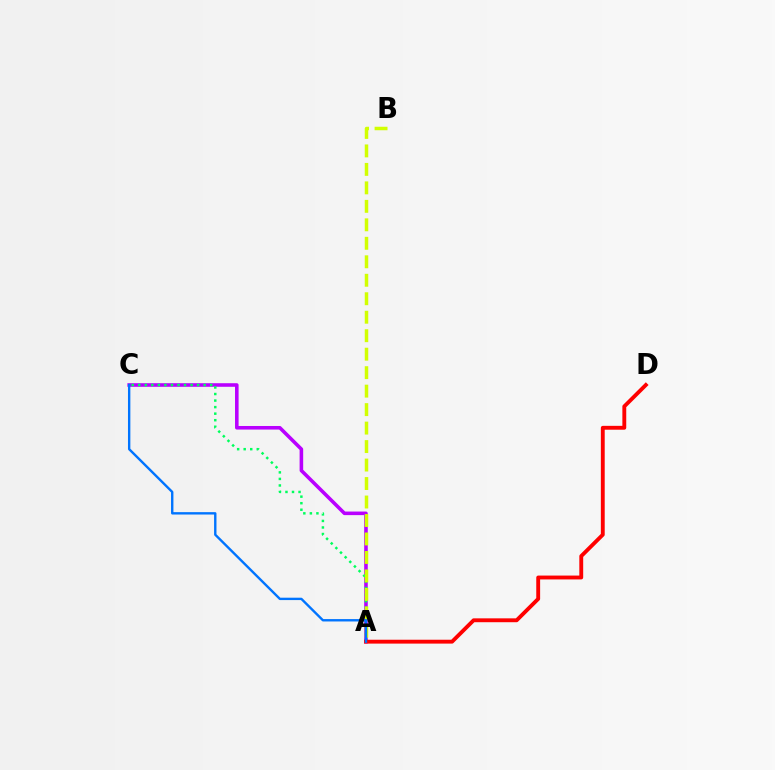{('A', 'C'): [{'color': '#b900ff', 'line_style': 'solid', 'thickness': 2.57}, {'color': '#00ff5c', 'line_style': 'dotted', 'thickness': 1.78}, {'color': '#0074ff', 'line_style': 'solid', 'thickness': 1.71}], ('A', 'D'): [{'color': '#ff0000', 'line_style': 'solid', 'thickness': 2.78}], ('A', 'B'): [{'color': '#d1ff00', 'line_style': 'dashed', 'thickness': 2.51}]}